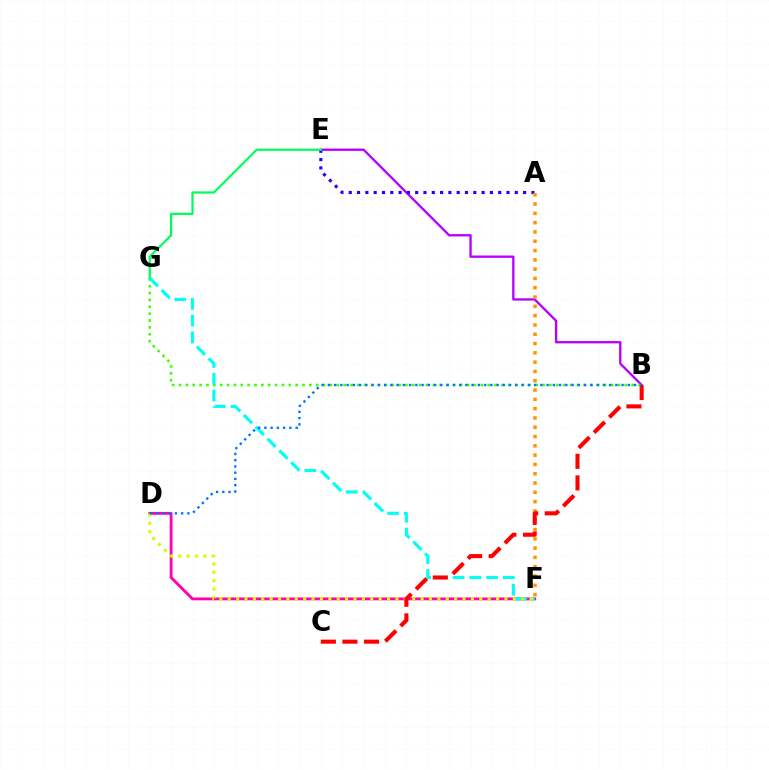{('D', 'F'): [{'color': '#ff00ac', 'line_style': 'solid', 'thickness': 2.04}, {'color': '#d1ff00', 'line_style': 'dotted', 'thickness': 2.28}], ('B', 'E'): [{'color': '#b900ff', 'line_style': 'solid', 'thickness': 1.68}], ('A', 'E'): [{'color': '#2500ff', 'line_style': 'dotted', 'thickness': 2.26}], ('A', 'F'): [{'color': '#ff9400', 'line_style': 'dotted', 'thickness': 2.53}], ('B', 'G'): [{'color': '#3dff00', 'line_style': 'dotted', 'thickness': 1.86}], ('F', 'G'): [{'color': '#00fff6', 'line_style': 'dashed', 'thickness': 2.27}], ('E', 'G'): [{'color': '#00ff5c', 'line_style': 'solid', 'thickness': 1.61}], ('B', 'C'): [{'color': '#ff0000', 'line_style': 'dashed', 'thickness': 2.93}], ('B', 'D'): [{'color': '#0074ff', 'line_style': 'dotted', 'thickness': 1.7}]}